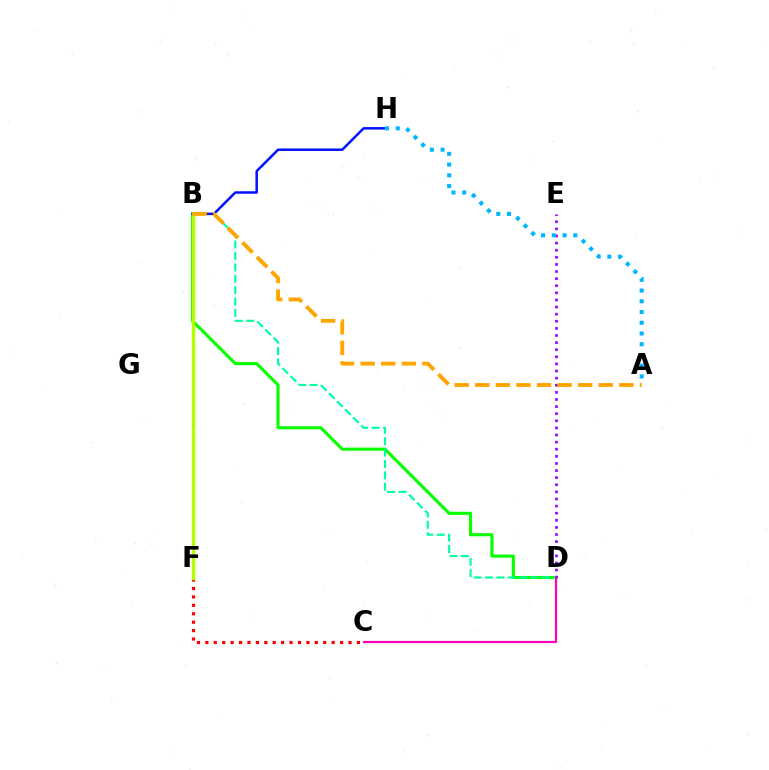{('B', 'D'): [{'color': '#08ff00', 'line_style': 'solid', 'thickness': 2.24}, {'color': '#00ff9d', 'line_style': 'dashed', 'thickness': 1.55}], ('D', 'E'): [{'color': '#9b00ff', 'line_style': 'dotted', 'thickness': 1.93}], ('B', 'H'): [{'color': '#0010ff', 'line_style': 'solid', 'thickness': 1.79}], ('C', 'D'): [{'color': '#ff00bd', 'line_style': 'solid', 'thickness': 1.57}], ('A', 'H'): [{'color': '#00b5ff', 'line_style': 'dotted', 'thickness': 2.92}], ('C', 'F'): [{'color': '#ff0000', 'line_style': 'dotted', 'thickness': 2.29}], ('B', 'F'): [{'color': '#b3ff00', 'line_style': 'solid', 'thickness': 2.46}], ('A', 'B'): [{'color': '#ffa500', 'line_style': 'dashed', 'thickness': 2.8}]}